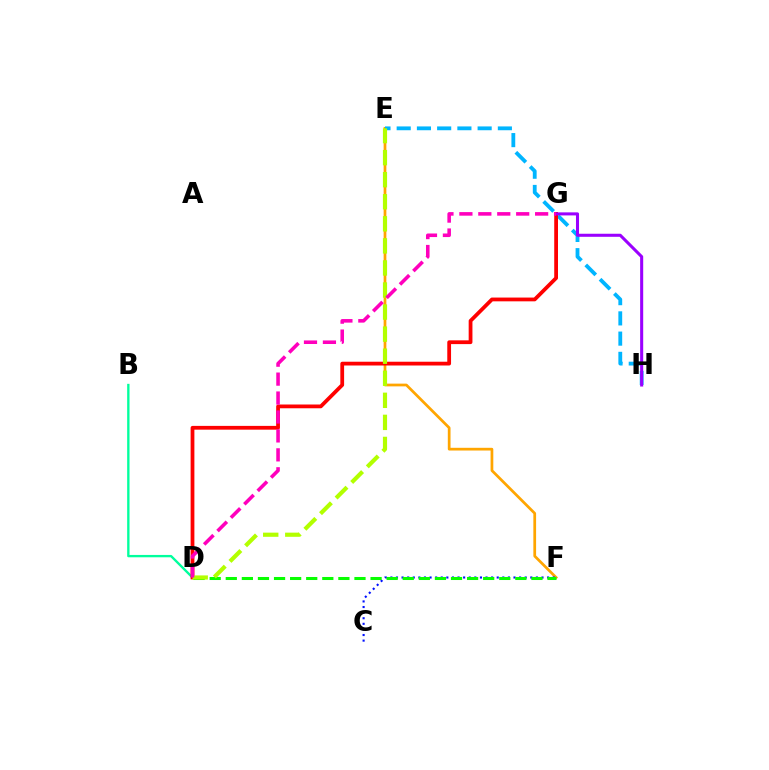{('E', 'F'): [{'color': '#ffa500', 'line_style': 'solid', 'thickness': 1.97}], ('E', 'H'): [{'color': '#00b5ff', 'line_style': 'dashed', 'thickness': 2.75}], ('B', 'D'): [{'color': '#00ff9d', 'line_style': 'solid', 'thickness': 1.69}], ('C', 'F'): [{'color': '#0010ff', 'line_style': 'dotted', 'thickness': 1.52}], ('D', 'G'): [{'color': '#ff0000', 'line_style': 'solid', 'thickness': 2.72}, {'color': '#ff00bd', 'line_style': 'dashed', 'thickness': 2.57}], ('D', 'F'): [{'color': '#08ff00', 'line_style': 'dashed', 'thickness': 2.19}], ('G', 'H'): [{'color': '#9b00ff', 'line_style': 'solid', 'thickness': 2.2}], ('D', 'E'): [{'color': '#b3ff00', 'line_style': 'dashed', 'thickness': 3.0}]}